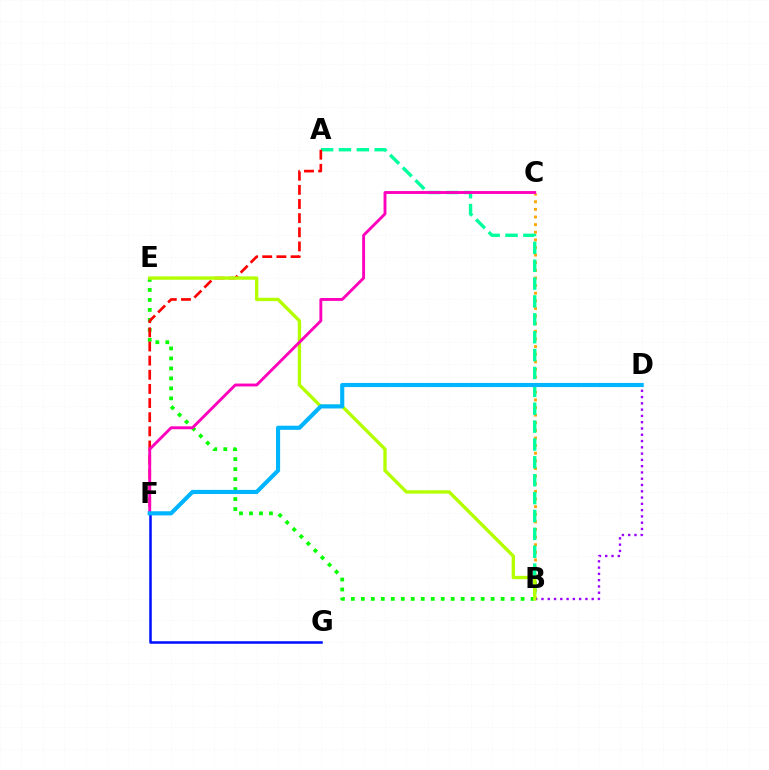{('B', 'C'): [{'color': '#ffa500', 'line_style': 'dotted', 'thickness': 2.07}], ('B', 'E'): [{'color': '#08ff00', 'line_style': 'dotted', 'thickness': 2.71}, {'color': '#b3ff00', 'line_style': 'solid', 'thickness': 2.41}], ('F', 'G'): [{'color': '#0010ff', 'line_style': 'solid', 'thickness': 1.83}], ('B', 'D'): [{'color': '#9b00ff', 'line_style': 'dotted', 'thickness': 1.71}], ('A', 'B'): [{'color': '#00ff9d', 'line_style': 'dashed', 'thickness': 2.43}], ('A', 'F'): [{'color': '#ff0000', 'line_style': 'dashed', 'thickness': 1.92}], ('C', 'F'): [{'color': '#ff00bd', 'line_style': 'solid', 'thickness': 2.07}], ('D', 'F'): [{'color': '#00b5ff', 'line_style': 'solid', 'thickness': 2.98}]}